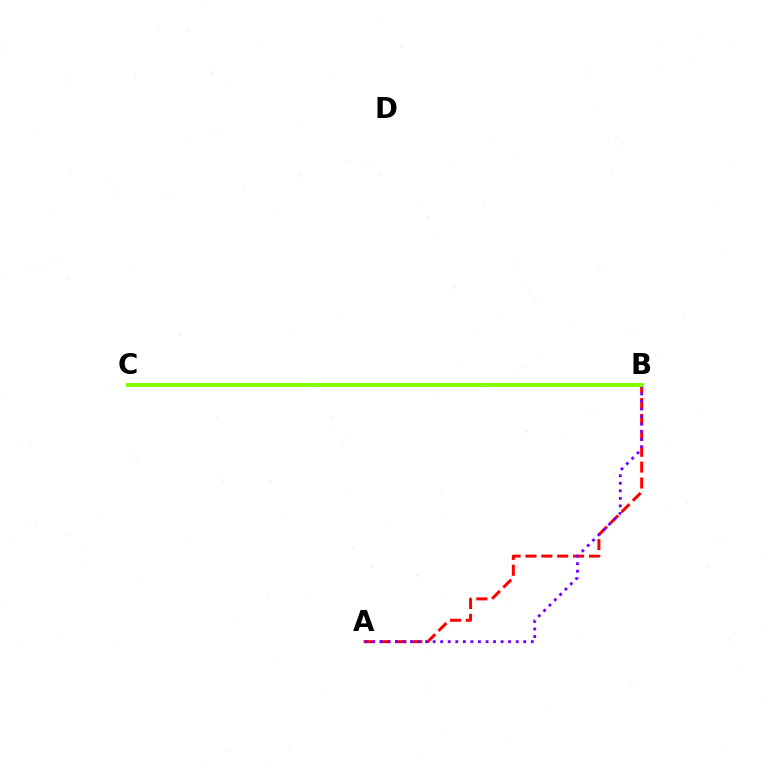{('A', 'B'): [{'color': '#ff0000', 'line_style': 'dashed', 'thickness': 2.16}, {'color': '#7200ff', 'line_style': 'dotted', 'thickness': 2.05}], ('B', 'C'): [{'color': '#00fff6', 'line_style': 'dotted', 'thickness': 1.89}, {'color': '#84ff00', 'line_style': 'solid', 'thickness': 2.88}]}